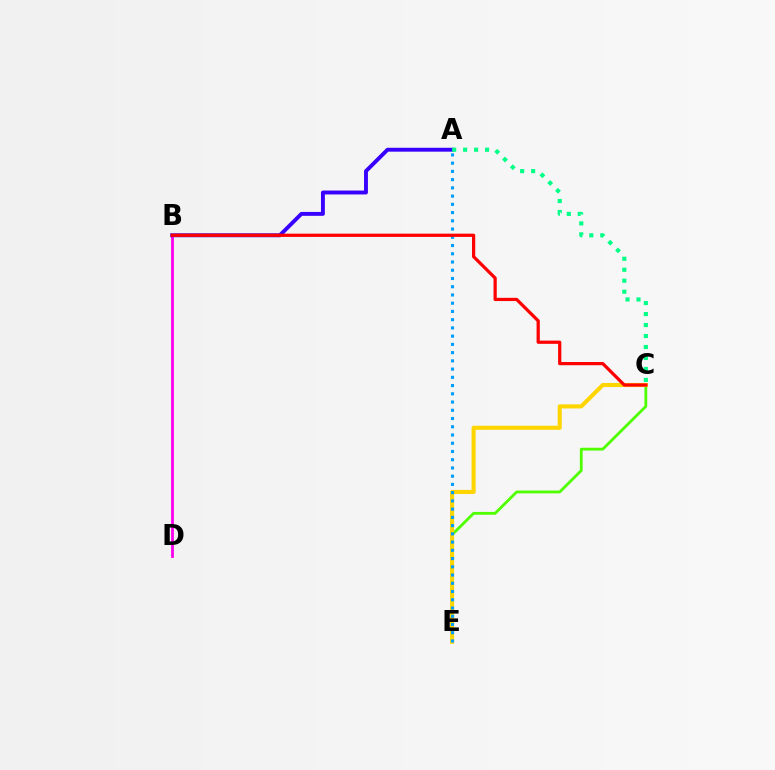{('C', 'E'): [{'color': '#4fff00', 'line_style': 'solid', 'thickness': 2.03}, {'color': '#ffd500', 'line_style': 'solid', 'thickness': 2.95}], ('B', 'D'): [{'color': '#ff00ed', 'line_style': 'solid', 'thickness': 2.0}], ('A', 'B'): [{'color': '#3700ff', 'line_style': 'solid', 'thickness': 2.81}], ('A', 'E'): [{'color': '#009eff', 'line_style': 'dotted', 'thickness': 2.24}], ('A', 'C'): [{'color': '#00ff86', 'line_style': 'dotted', 'thickness': 2.98}], ('B', 'C'): [{'color': '#ff0000', 'line_style': 'solid', 'thickness': 2.33}]}